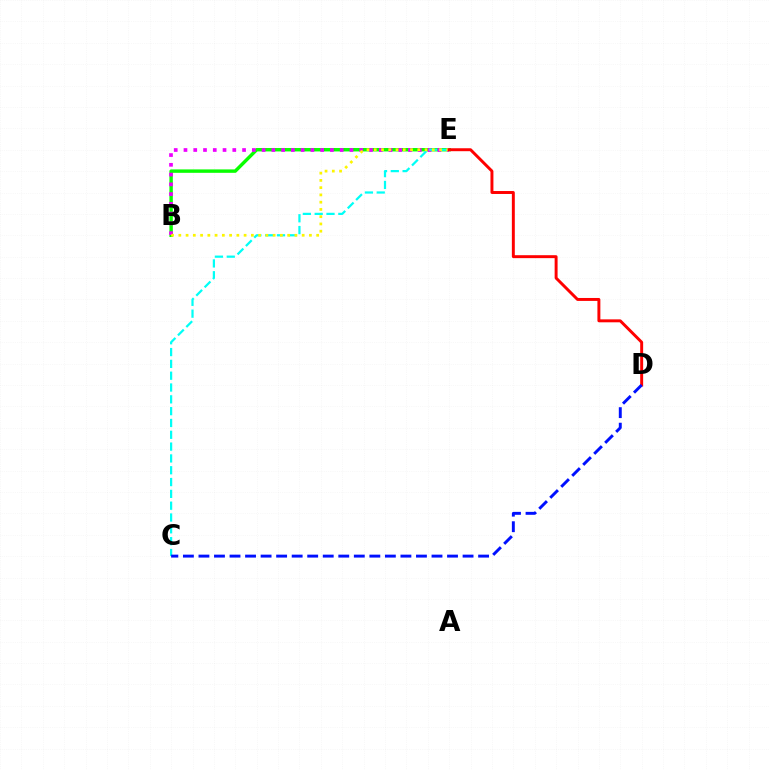{('B', 'E'): [{'color': '#08ff00', 'line_style': 'solid', 'thickness': 2.46}, {'color': '#ee00ff', 'line_style': 'dotted', 'thickness': 2.65}, {'color': '#fcf500', 'line_style': 'dotted', 'thickness': 1.97}], ('C', 'E'): [{'color': '#00fff6', 'line_style': 'dashed', 'thickness': 1.61}], ('D', 'E'): [{'color': '#ff0000', 'line_style': 'solid', 'thickness': 2.12}], ('C', 'D'): [{'color': '#0010ff', 'line_style': 'dashed', 'thickness': 2.11}]}